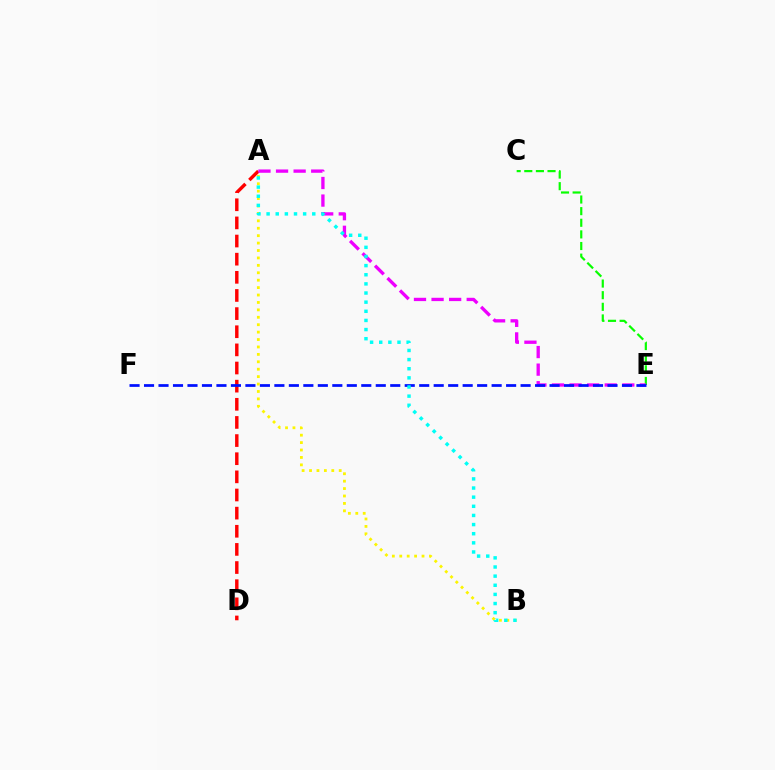{('C', 'E'): [{'color': '#08ff00', 'line_style': 'dashed', 'thickness': 1.58}], ('A', 'D'): [{'color': '#ff0000', 'line_style': 'dashed', 'thickness': 2.46}], ('A', 'E'): [{'color': '#ee00ff', 'line_style': 'dashed', 'thickness': 2.39}], ('E', 'F'): [{'color': '#0010ff', 'line_style': 'dashed', 'thickness': 1.97}], ('A', 'B'): [{'color': '#fcf500', 'line_style': 'dotted', 'thickness': 2.02}, {'color': '#00fff6', 'line_style': 'dotted', 'thickness': 2.48}]}